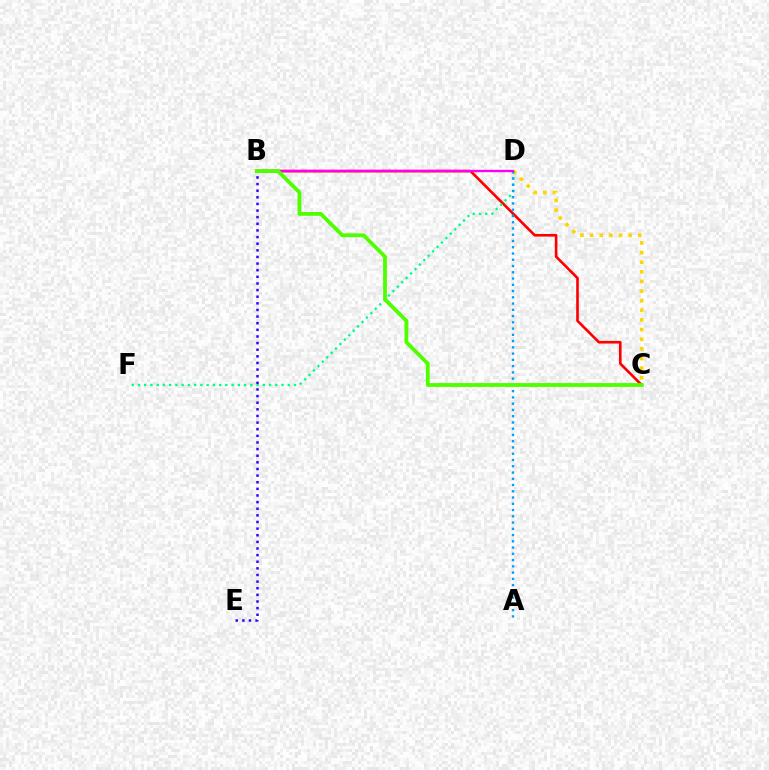{('B', 'C'): [{'color': '#ff0000', 'line_style': 'solid', 'thickness': 1.9}, {'color': '#4fff00', 'line_style': 'solid', 'thickness': 2.74}], ('C', 'D'): [{'color': '#ffd500', 'line_style': 'dotted', 'thickness': 2.62}], ('D', 'F'): [{'color': '#00ff86', 'line_style': 'dotted', 'thickness': 1.7}], ('B', 'E'): [{'color': '#3700ff', 'line_style': 'dotted', 'thickness': 1.8}], ('A', 'D'): [{'color': '#009eff', 'line_style': 'dotted', 'thickness': 1.7}], ('B', 'D'): [{'color': '#ff00ed', 'line_style': 'solid', 'thickness': 1.68}]}